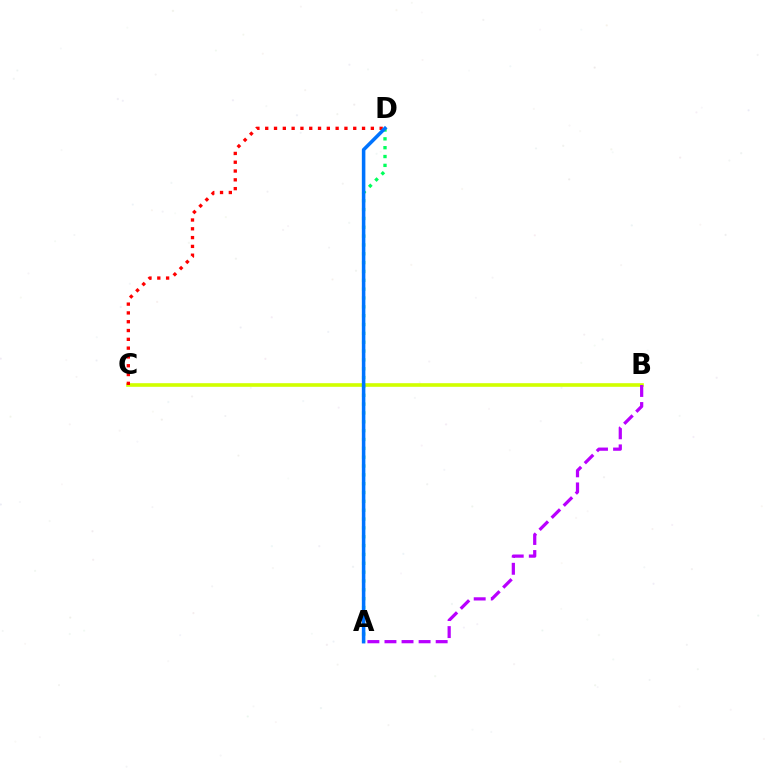{('B', 'C'): [{'color': '#d1ff00', 'line_style': 'solid', 'thickness': 2.61}], ('A', 'D'): [{'color': '#00ff5c', 'line_style': 'dotted', 'thickness': 2.4}, {'color': '#0074ff', 'line_style': 'solid', 'thickness': 2.54}], ('C', 'D'): [{'color': '#ff0000', 'line_style': 'dotted', 'thickness': 2.39}], ('A', 'B'): [{'color': '#b900ff', 'line_style': 'dashed', 'thickness': 2.32}]}